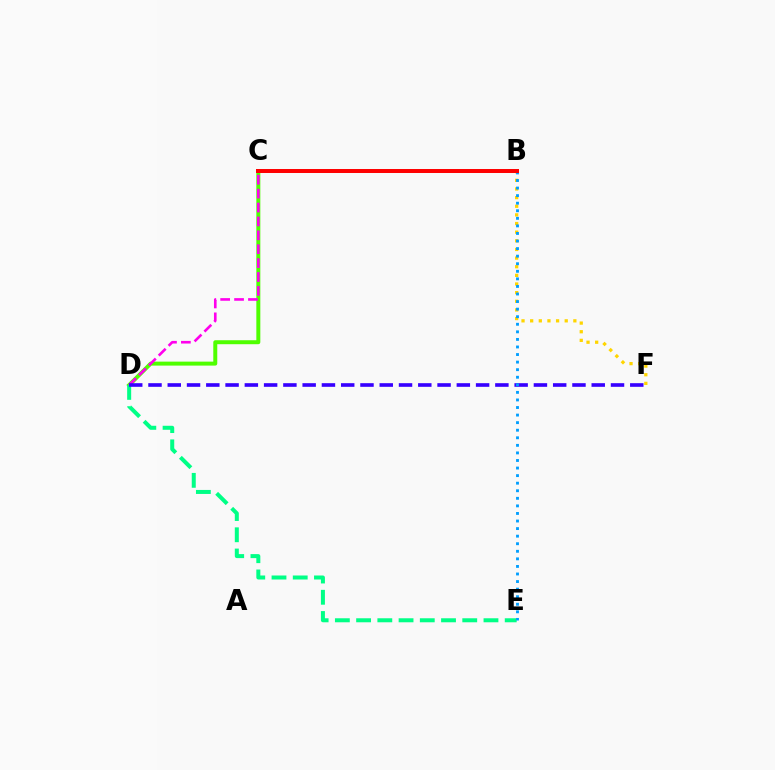{('B', 'F'): [{'color': '#ffd500', 'line_style': 'dotted', 'thickness': 2.35}], ('C', 'D'): [{'color': '#4fff00', 'line_style': 'solid', 'thickness': 2.86}, {'color': '#ff00ed', 'line_style': 'dashed', 'thickness': 1.89}], ('D', 'E'): [{'color': '#00ff86', 'line_style': 'dashed', 'thickness': 2.88}], ('D', 'F'): [{'color': '#3700ff', 'line_style': 'dashed', 'thickness': 2.62}], ('B', 'E'): [{'color': '#009eff', 'line_style': 'dotted', 'thickness': 2.06}], ('B', 'C'): [{'color': '#ff0000', 'line_style': 'solid', 'thickness': 2.87}]}